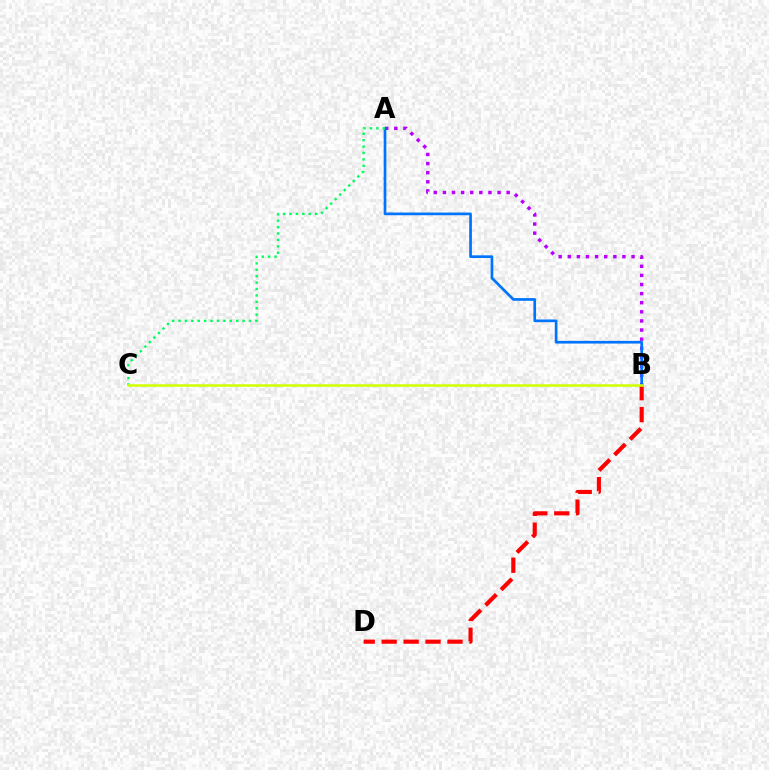{('A', 'B'): [{'color': '#b900ff', 'line_style': 'dotted', 'thickness': 2.48}, {'color': '#0074ff', 'line_style': 'solid', 'thickness': 1.94}], ('A', 'C'): [{'color': '#00ff5c', 'line_style': 'dotted', 'thickness': 1.74}], ('B', 'D'): [{'color': '#ff0000', 'line_style': 'dashed', 'thickness': 2.98}], ('B', 'C'): [{'color': '#d1ff00', 'line_style': 'solid', 'thickness': 1.84}]}